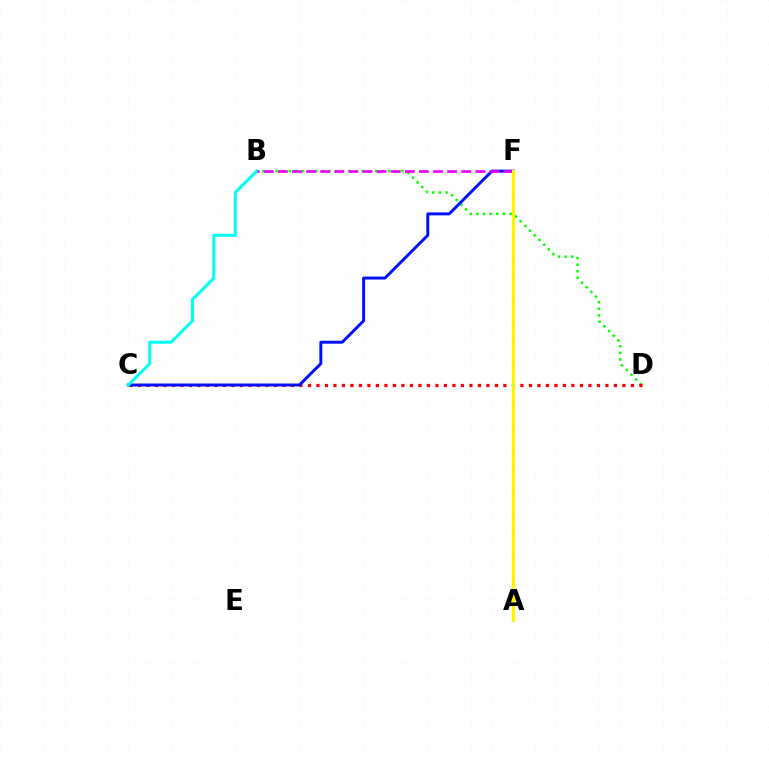{('B', 'D'): [{'color': '#08ff00', 'line_style': 'dotted', 'thickness': 1.8}], ('C', 'D'): [{'color': '#ff0000', 'line_style': 'dotted', 'thickness': 2.31}], ('C', 'F'): [{'color': '#0010ff', 'line_style': 'solid', 'thickness': 2.12}], ('B', 'C'): [{'color': '#00fff6', 'line_style': 'solid', 'thickness': 2.15}], ('B', 'F'): [{'color': '#ee00ff', 'line_style': 'dashed', 'thickness': 1.92}], ('A', 'F'): [{'color': '#fcf500', 'line_style': 'solid', 'thickness': 2.15}]}